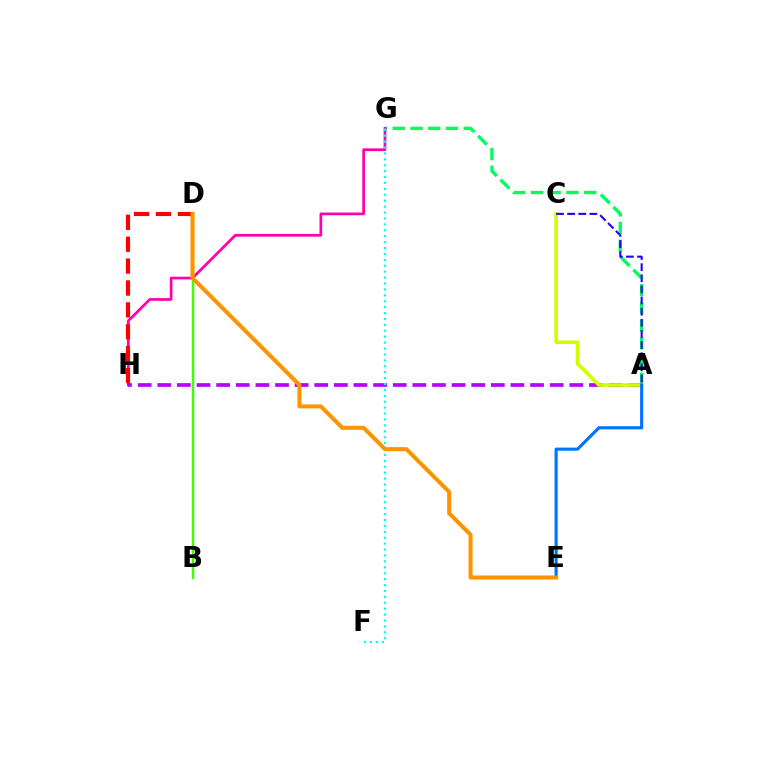{('A', 'G'): [{'color': '#00ff5c', 'line_style': 'dashed', 'thickness': 2.41}], ('G', 'H'): [{'color': '#ff00ac', 'line_style': 'solid', 'thickness': 1.95}], ('A', 'H'): [{'color': '#b900ff', 'line_style': 'dashed', 'thickness': 2.67}], ('D', 'H'): [{'color': '#ff0000', 'line_style': 'dashed', 'thickness': 2.97}], ('F', 'G'): [{'color': '#00fff6', 'line_style': 'dotted', 'thickness': 1.61}], ('A', 'C'): [{'color': '#d1ff00', 'line_style': 'solid', 'thickness': 2.57}, {'color': '#2500ff', 'line_style': 'dashed', 'thickness': 1.51}], ('B', 'D'): [{'color': '#3dff00', 'line_style': 'solid', 'thickness': 1.78}], ('A', 'E'): [{'color': '#0074ff', 'line_style': 'solid', 'thickness': 2.26}], ('D', 'E'): [{'color': '#ff9400', 'line_style': 'solid', 'thickness': 2.91}]}